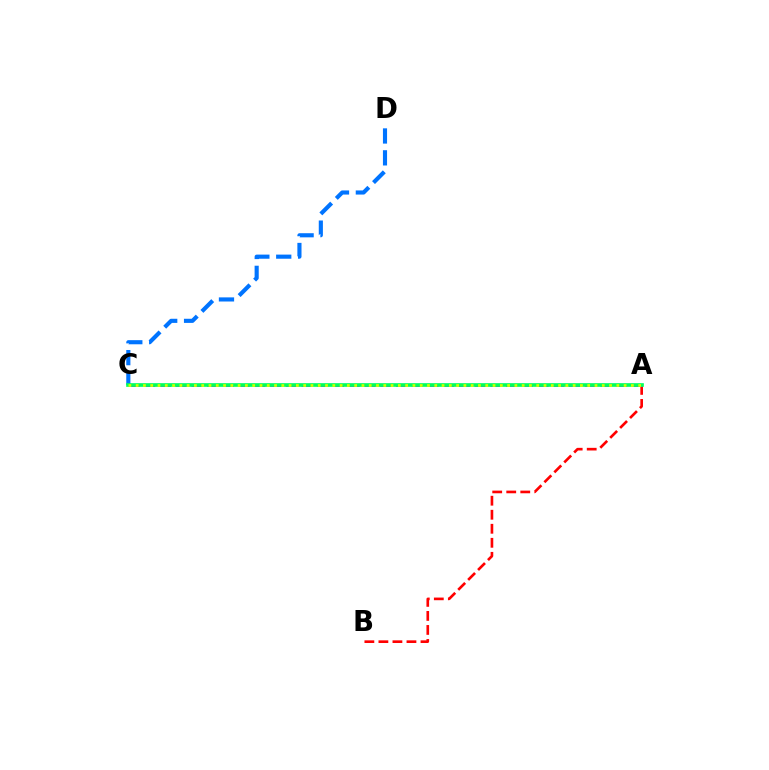{('C', 'D'): [{'color': '#0074ff', 'line_style': 'dashed', 'thickness': 2.97}], ('A', 'B'): [{'color': '#ff0000', 'line_style': 'dashed', 'thickness': 1.91}], ('A', 'C'): [{'color': '#b900ff', 'line_style': 'dashed', 'thickness': 2.14}, {'color': '#00ff5c', 'line_style': 'solid', 'thickness': 2.64}, {'color': '#d1ff00', 'line_style': 'dotted', 'thickness': 1.98}]}